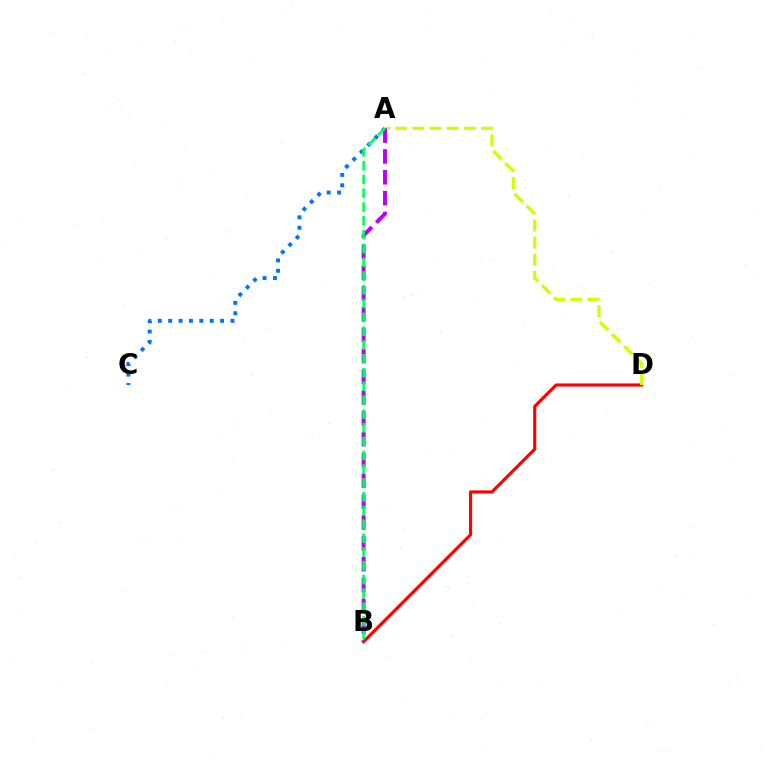{('B', 'D'): [{'color': '#ff0000', 'line_style': 'solid', 'thickness': 2.26}], ('A', 'D'): [{'color': '#d1ff00', 'line_style': 'dashed', 'thickness': 2.33}], ('A', 'C'): [{'color': '#0074ff', 'line_style': 'dotted', 'thickness': 2.82}], ('A', 'B'): [{'color': '#b900ff', 'line_style': 'dashed', 'thickness': 2.83}, {'color': '#00ff5c', 'line_style': 'dashed', 'thickness': 1.87}]}